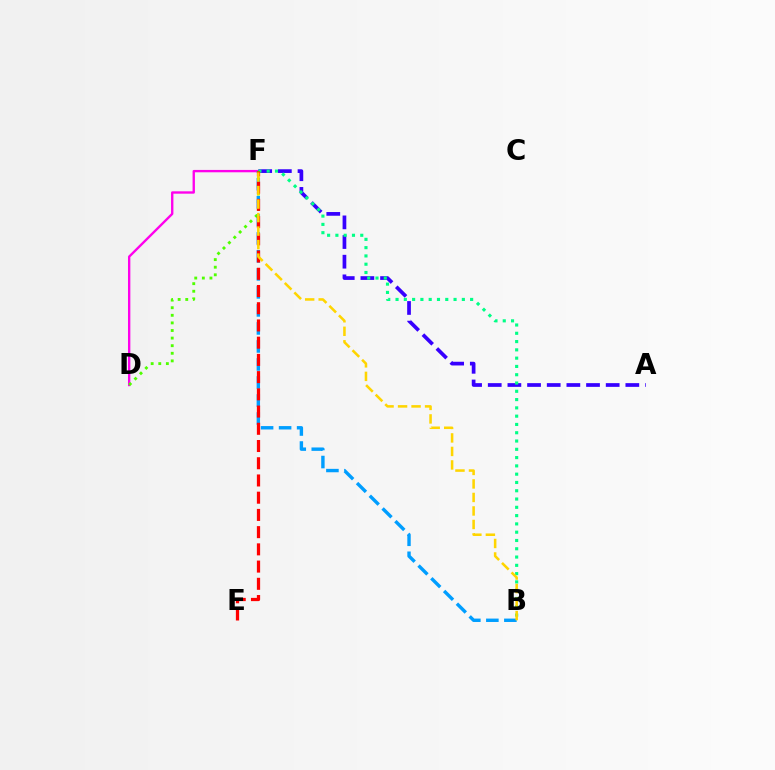{('D', 'F'): [{'color': '#ff00ed', 'line_style': 'solid', 'thickness': 1.7}, {'color': '#4fff00', 'line_style': 'dotted', 'thickness': 2.06}], ('B', 'F'): [{'color': '#009eff', 'line_style': 'dashed', 'thickness': 2.45}, {'color': '#00ff86', 'line_style': 'dotted', 'thickness': 2.25}, {'color': '#ffd500', 'line_style': 'dashed', 'thickness': 1.84}], ('A', 'F'): [{'color': '#3700ff', 'line_style': 'dashed', 'thickness': 2.67}], ('E', 'F'): [{'color': '#ff0000', 'line_style': 'dashed', 'thickness': 2.34}]}